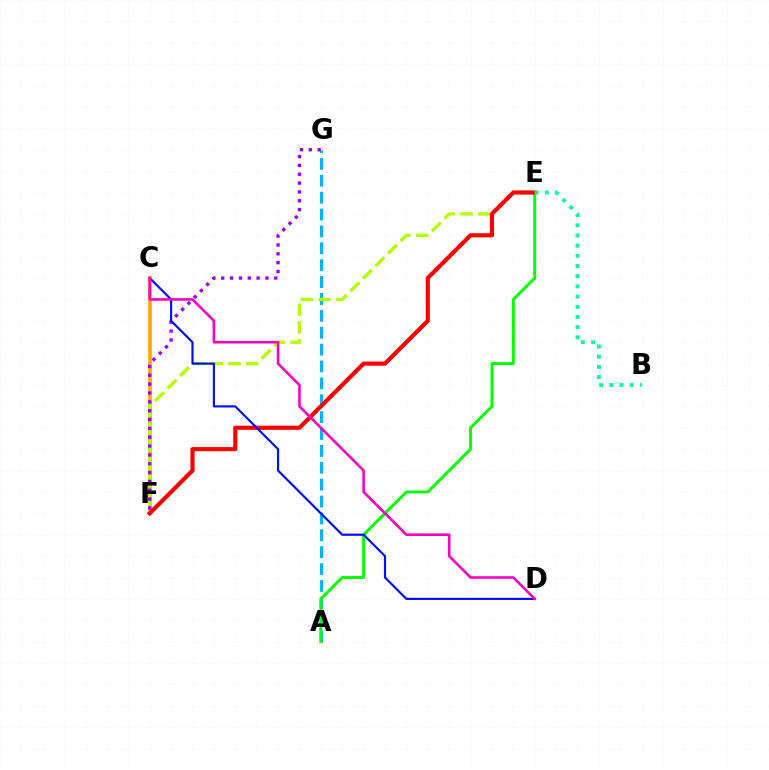{('A', 'G'): [{'color': '#00b5ff', 'line_style': 'dashed', 'thickness': 2.29}], ('C', 'F'): [{'color': '#ffa500', 'line_style': 'solid', 'thickness': 2.56}], ('A', 'E'): [{'color': '#08ff00', 'line_style': 'solid', 'thickness': 2.13}], ('E', 'F'): [{'color': '#b3ff00', 'line_style': 'dashed', 'thickness': 2.41}, {'color': '#ff0000', 'line_style': 'solid', 'thickness': 2.99}], ('F', 'G'): [{'color': '#9b00ff', 'line_style': 'dotted', 'thickness': 2.4}], ('C', 'D'): [{'color': '#0010ff', 'line_style': 'solid', 'thickness': 1.57}, {'color': '#ff00bd', 'line_style': 'solid', 'thickness': 1.86}], ('B', 'E'): [{'color': '#00ff9d', 'line_style': 'dotted', 'thickness': 2.77}]}